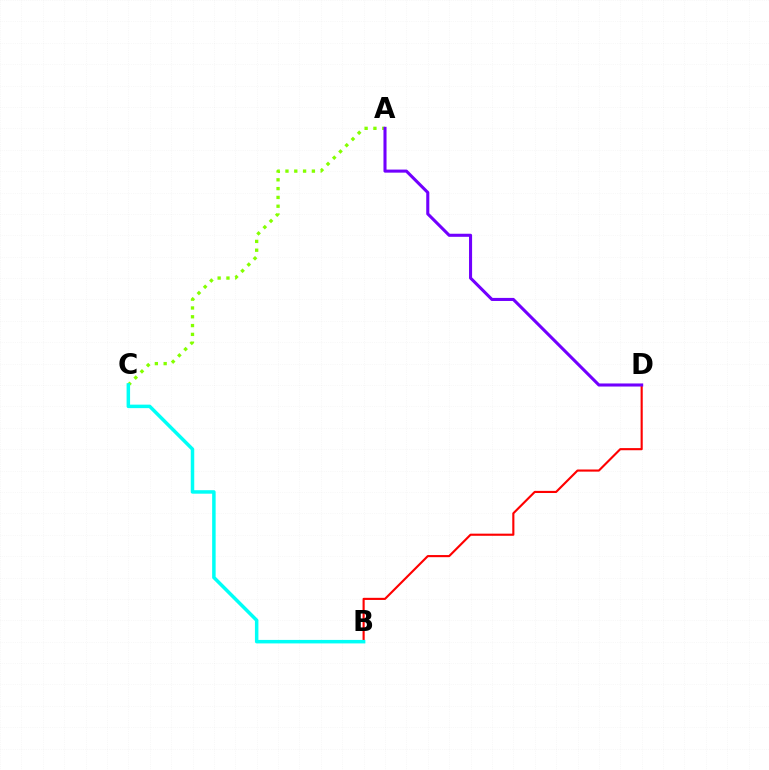{('A', 'C'): [{'color': '#84ff00', 'line_style': 'dotted', 'thickness': 2.39}], ('B', 'D'): [{'color': '#ff0000', 'line_style': 'solid', 'thickness': 1.53}], ('B', 'C'): [{'color': '#00fff6', 'line_style': 'solid', 'thickness': 2.52}], ('A', 'D'): [{'color': '#7200ff', 'line_style': 'solid', 'thickness': 2.21}]}